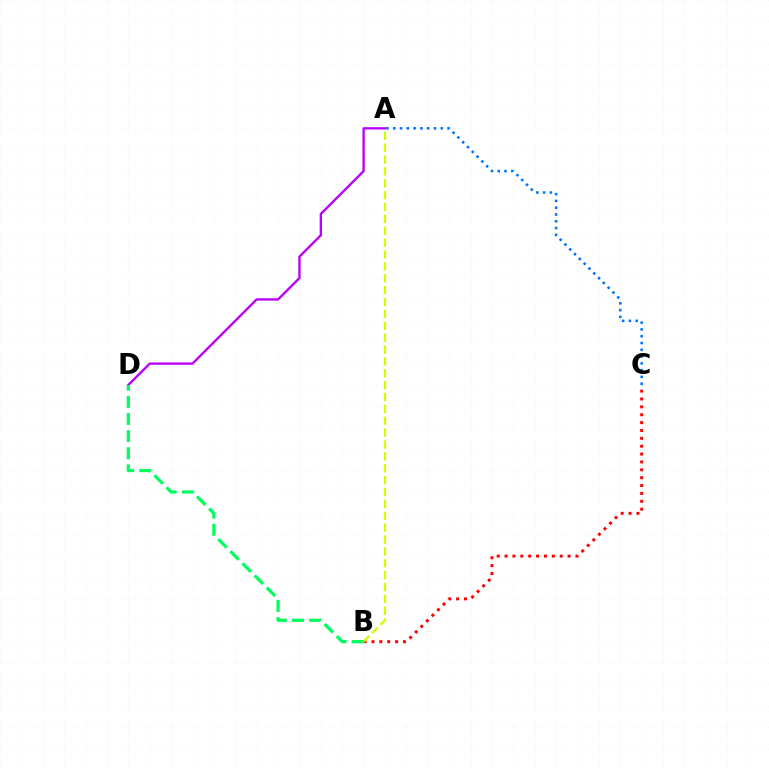{('B', 'C'): [{'color': '#ff0000', 'line_style': 'dotted', 'thickness': 2.14}], ('A', 'C'): [{'color': '#0074ff', 'line_style': 'dotted', 'thickness': 1.84}], ('A', 'D'): [{'color': '#b900ff', 'line_style': 'solid', 'thickness': 1.68}], ('A', 'B'): [{'color': '#d1ff00', 'line_style': 'dashed', 'thickness': 1.61}], ('B', 'D'): [{'color': '#00ff5c', 'line_style': 'dashed', 'thickness': 2.33}]}